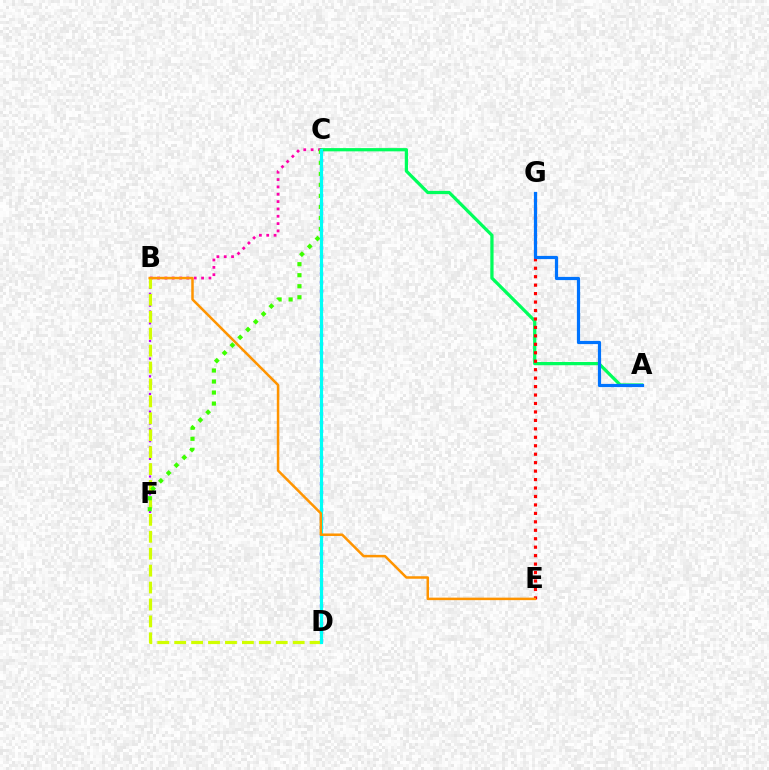{('A', 'C'): [{'color': '#00ff5c', 'line_style': 'solid', 'thickness': 2.34}], ('B', 'F'): [{'color': '#b900ff', 'line_style': 'dotted', 'thickness': 1.6}], ('E', 'G'): [{'color': '#ff0000', 'line_style': 'dotted', 'thickness': 2.3}], ('B', 'C'): [{'color': '#ff00ac', 'line_style': 'dotted', 'thickness': 1.99}], ('C', 'D'): [{'color': '#2500ff', 'line_style': 'dotted', 'thickness': 2.37}, {'color': '#00fff6', 'line_style': 'solid', 'thickness': 2.25}], ('B', 'D'): [{'color': '#d1ff00', 'line_style': 'dashed', 'thickness': 2.3}], ('A', 'G'): [{'color': '#0074ff', 'line_style': 'solid', 'thickness': 2.31}], ('C', 'F'): [{'color': '#3dff00', 'line_style': 'dotted', 'thickness': 2.99}], ('B', 'E'): [{'color': '#ff9400', 'line_style': 'solid', 'thickness': 1.8}]}